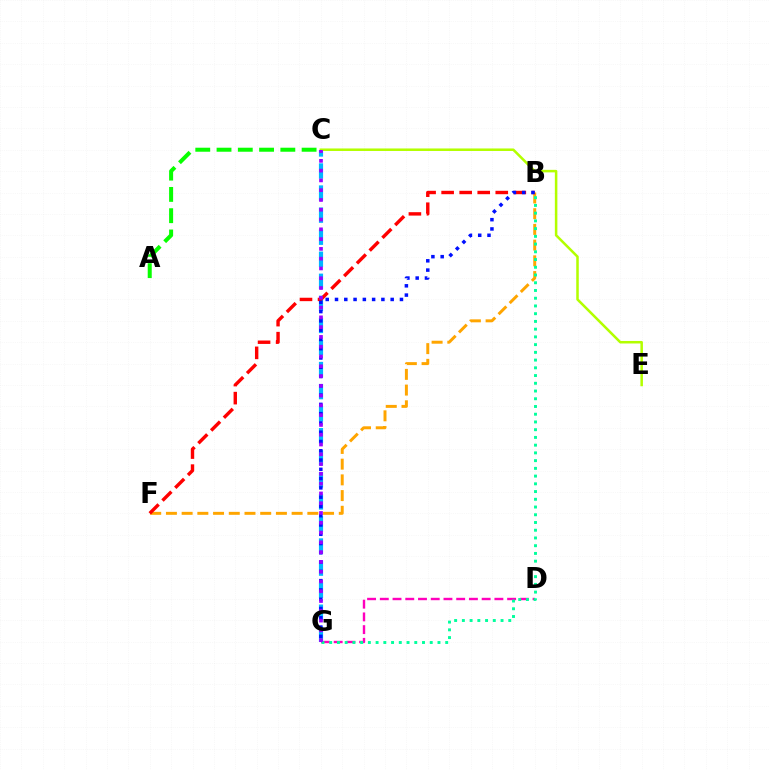{('D', 'G'): [{'color': '#ff00bd', 'line_style': 'dashed', 'thickness': 1.73}], ('B', 'F'): [{'color': '#ffa500', 'line_style': 'dashed', 'thickness': 2.13}, {'color': '#ff0000', 'line_style': 'dashed', 'thickness': 2.45}], ('C', 'G'): [{'color': '#00b5ff', 'line_style': 'dashed', 'thickness': 3.0}, {'color': '#9b00ff', 'line_style': 'dotted', 'thickness': 2.66}], ('C', 'E'): [{'color': '#b3ff00', 'line_style': 'solid', 'thickness': 1.82}], ('A', 'C'): [{'color': '#08ff00', 'line_style': 'dashed', 'thickness': 2.89}], ('B', 'G'): [{'color': '#00ff9d', 'line_style': 'dotted', 'thickness': 2.1}, {'color': '#0010ff', 'line_style': 'dotted', 'thickness': 2.52}]}